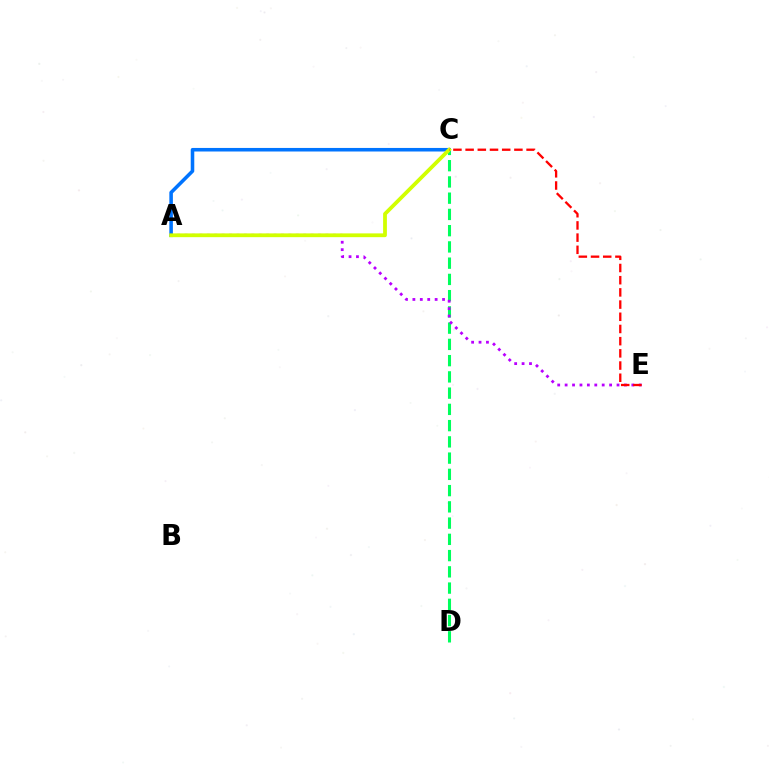{('C', 'D'): [{'color': '#00ff5c', 'line_style': 'dashed', 'thickness': 2.21}], ('A', 'E'): [{'color': '#b900ff', 'line_style': 'dotted', 'thickness': 2.01}], ('A', 'C'): [{'color': '#0074ff', 'line_style': 'solid', 'thickness': 2.56}, {'color': '#d1ff00', 'line_style': 'solid', 'thickness': 2.72}], ('C', 'E'): [{'color': '#ff0000', 'line_style': 'dashed', 'thickness': 1.66}]}